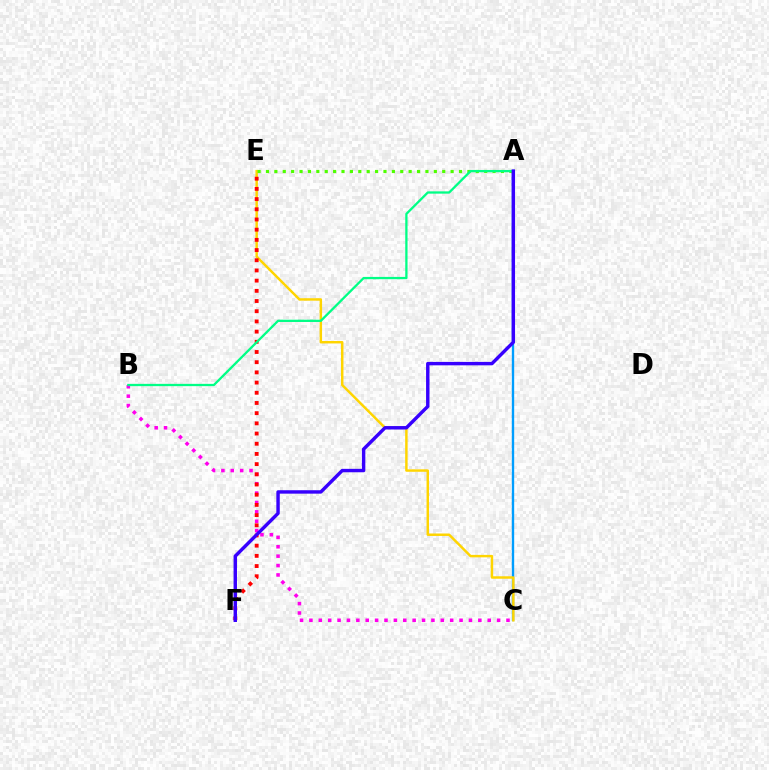{('B', 'C'): [{'color': '#ff00ed', 'line_style': 'dotted', 'thickness': 2.55}], ('A', 'C'): [{'color': '#009eff', 'line_style': 'solid', 'thickness': 1.7}], ('C', 'E'): [{'color': '#ffd500', 'line_style': 'solid', 'thickness': 1.77}], ('A', 'E'): [{'color': '#4fff00', 'line_style': 'dotted', 'thickness': 2.28}], ('E', 'F'): [{'color': '#ff0000', 'line_style': 'dotted', 'thickness': 2.77}], ('A', 'B'): [{'color': '#00ff86', 'line_style': 'solid', 'thickness': 1.65}], ('A', 'F'): [{'color': '#3700ff', 'line_style': 'solid', 'thickness': 2.46}]}